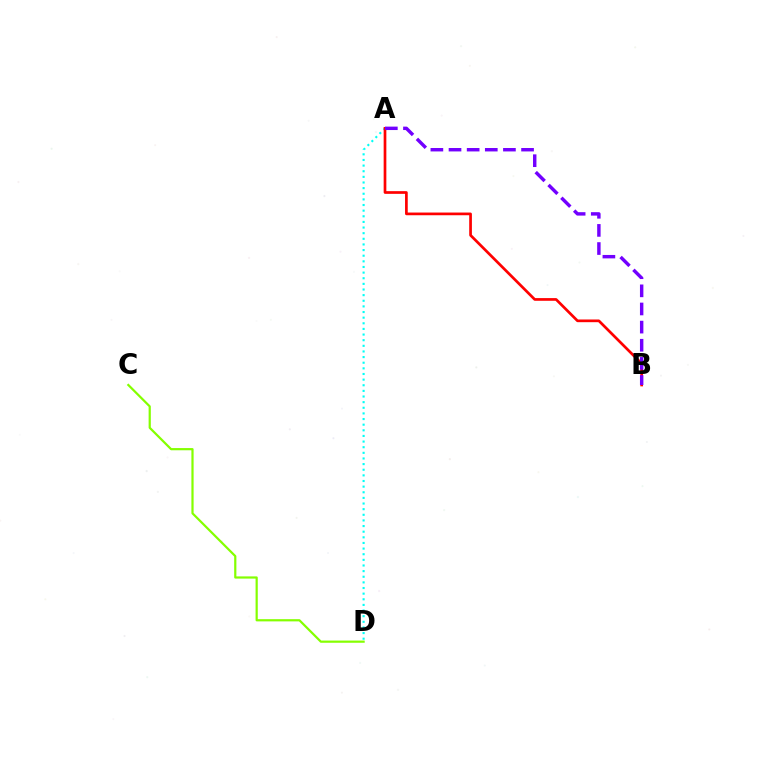{('C', 'D'): [{'color': '#84ff00', 'line_style': 'solid', 'thickness': 1.59}], ('A', 'D'): [{'color': '#00fff6', 'line_style': 'dotted', 'thickness': 1.53}], ('A', 'B'): [{'color': '#ff0000', 'line_style': 'solid', 'thickness': 1.94}, {'color': '#7200ff', 'line_style': 'dashed', 'thickness': 2.46}]}